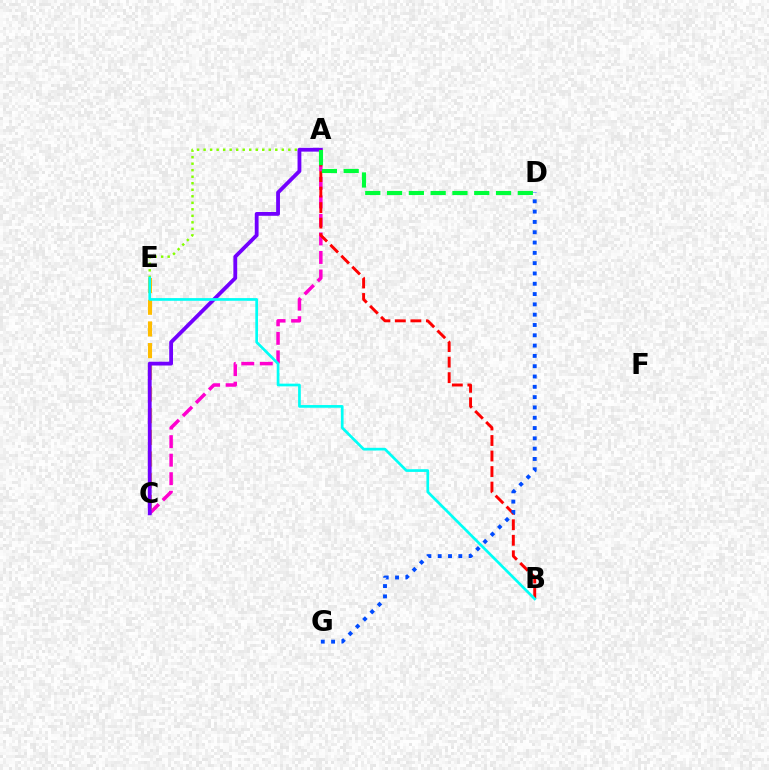{('A', 'C'): [{'color': '#ff00cf', 'line_style': 'dashed', 'thickness': 2.52}, {'color': '#7200ff', 'line_style': 'solid', 'thickness': 2.74}], ('C', 'E'): [{'color': '#ffbd00', 'line_style': 'dashed', 'thickness': 2.95}], ('A', 'E'): [{'color': '#84ff00', 'line_style': 'dotted', 'thickness': 1.77}], ('A', 'B'): [{'color': '#ff0000', 'line_style': 'dashed', 'thickness': 2.11}], ('A', 'D'): [{'color': '#00ff39', 'line_style': 'dashed', 'thickness': 2.96}], ('B', 'E'): [{'color': '#00fff6', 'line_style': 'solid', 'thickness': 1.94}], ('D', 'G'): [{'color': '#004bff', 'line_style': 'dotted', 'thickness': 2.8}]}